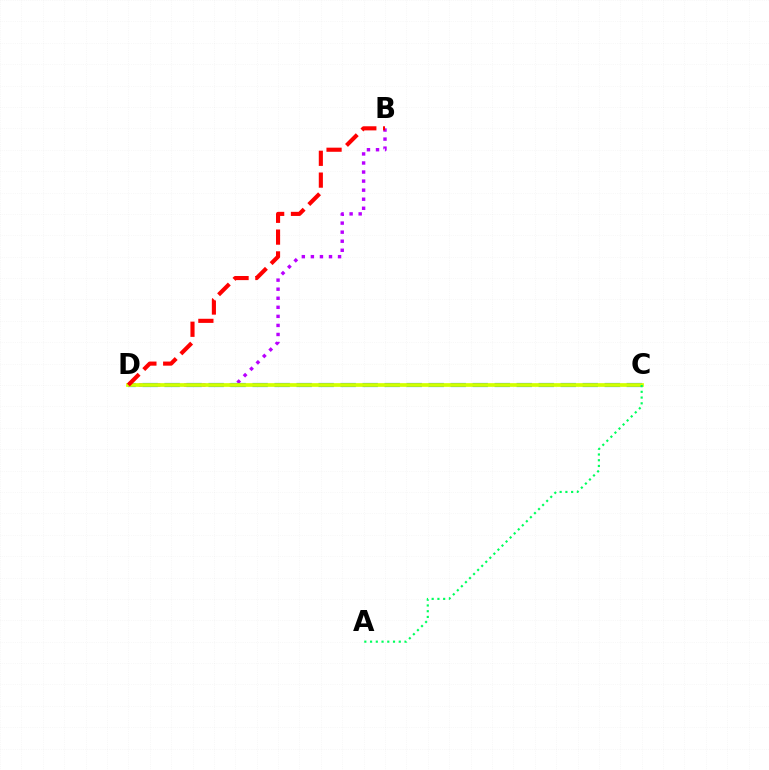{('B', 'D'): [{'color': '#b900ff', 'line_style': 'dotted', 'thickness': 2.46}, {'color': '#ff0000', 'line_style': 'dashed', 'thickness': 2.96}], ('C', 'D'): [{'color': '#0074ff', 'line_style': 'dashed', 'thickness': 2.99}, {'color': '#d1ff00', 'line_style': 'solid', 'thickness': 2.67}], ('A', 'C'): [{'color': '#00ff5c', 'line_style': 'dotted', 'thickness': 1.56}]}